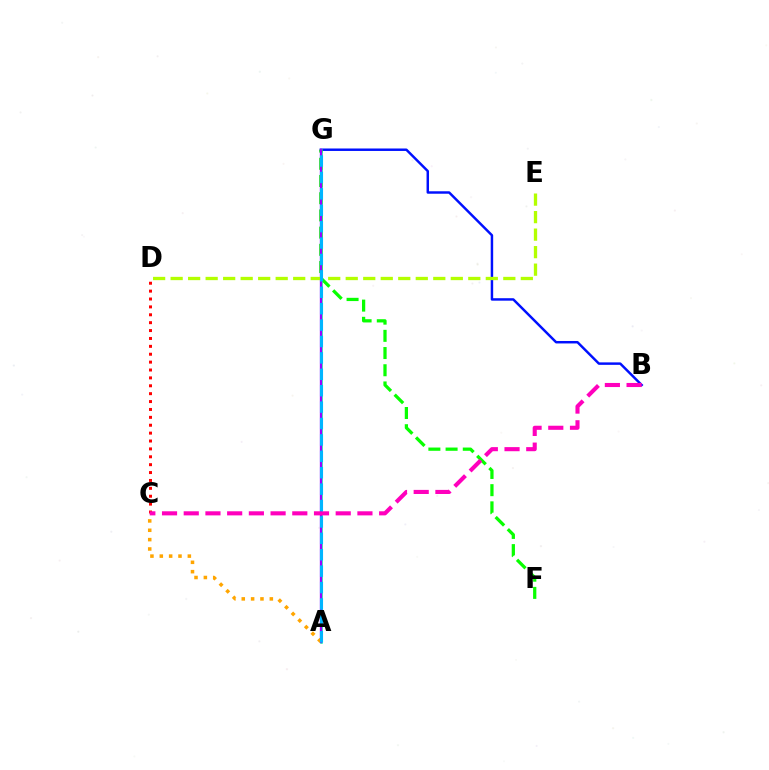{('B', 'G'): [{'color': '#0010ff', 'line_style': 'solid', 'thickness': 1.77}], ('A', 'G'): [{'color': '#00ff9d', 'line_style': 'solid', 'thickness': 1.82}, {'color': '#9b00ff', 'line_style': 'solid', 'thickness': 1.66}, {'color': '#00b5ff', 'line_style': 'dashed', 'thickness': 2.23}], ('F', 'G'): [{'color': '#08ff00', 'line_style': 'dashed', 'thickness': 2.34}], ('A', 'C'): [{'color': '#ffa500', 'line_style': 'dotted', 'thickness': 2.54}], ('D', 'E'): [{'color': '#b3ff00', 'line_style': 'dashed', 'thickness': 2.38}], ('C', 'D'): [{'color': '#ff0000', 'line_style': 'dotted', 'thickness': 2.14}], ('B', 'C'): [{'color': '#ff00bd', 'line_style': 'dashed', 'thickness': 2.95}]}